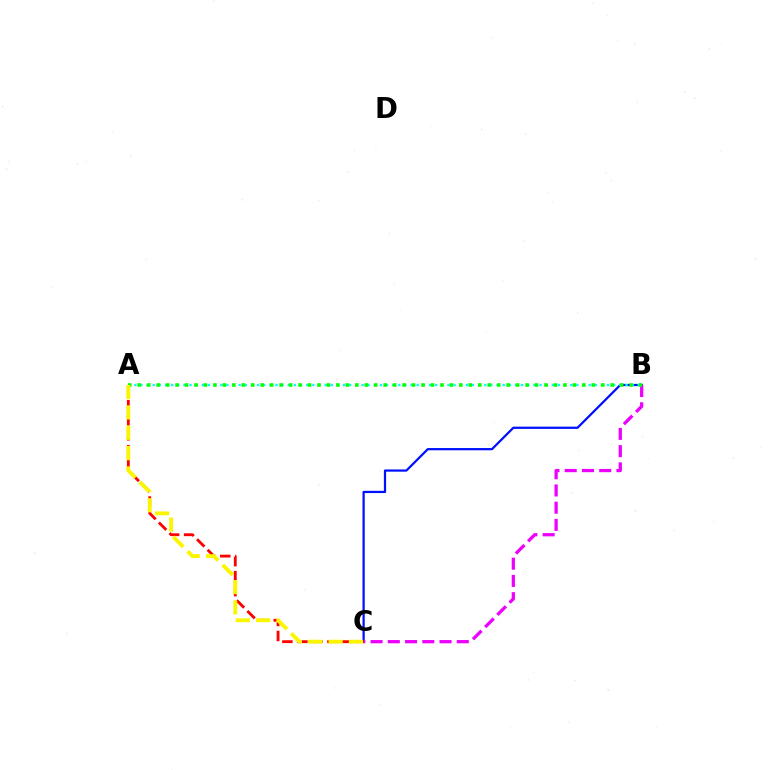{('B', 'C'): [{'color': '#0010ff', 'line_style': 'solid', 'thickness': 1.61}, {'color': '#ee00ff', 'line_style': 'dashed', 'thickness': 2.34}], ('A', 'C'): [{'color': '#ff0000', 'line_style': 'dashed', 'thickness': 2.04}, {'color': '#fcf500', 'line_style': 'dashed', 'thickness': 2.76}], ('A', 'B'): [{'color': '#00fff6', 'line_style': 'dotted', 'thickness': 1.67}, {'color': '#08ff00', 'line_style': 'dotted', 'thickness': 2.57}]}